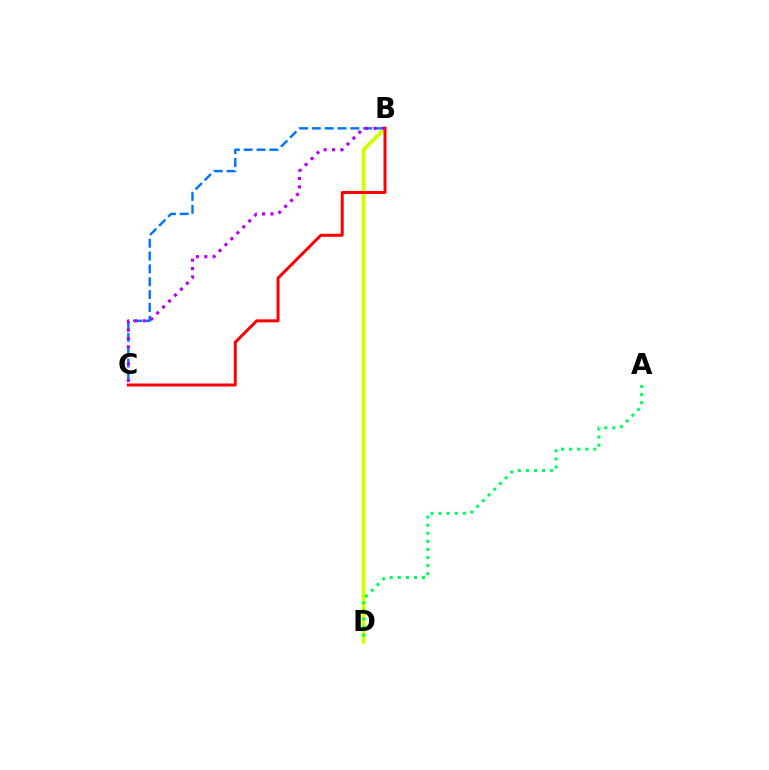{('B', 'C'): [{'color': '#0074ff', 'line_style': 'dashed', 'thickness': 1.74}, {'color': '#ff0000', 'line_style': 'solid', 'thickness': 2.15}, {'color': '#b900ff', 'line_style': 'dotted', 'thickness': 2.28}], ('B', 'D'): [{'color': '#d1ff00', 'line_style': 'solid', 'thickness': 2.76}], ('A', 'D'): [{'color': '#00ff5c', 'line_style': 'dotted', 'thickness': 2.19}]}